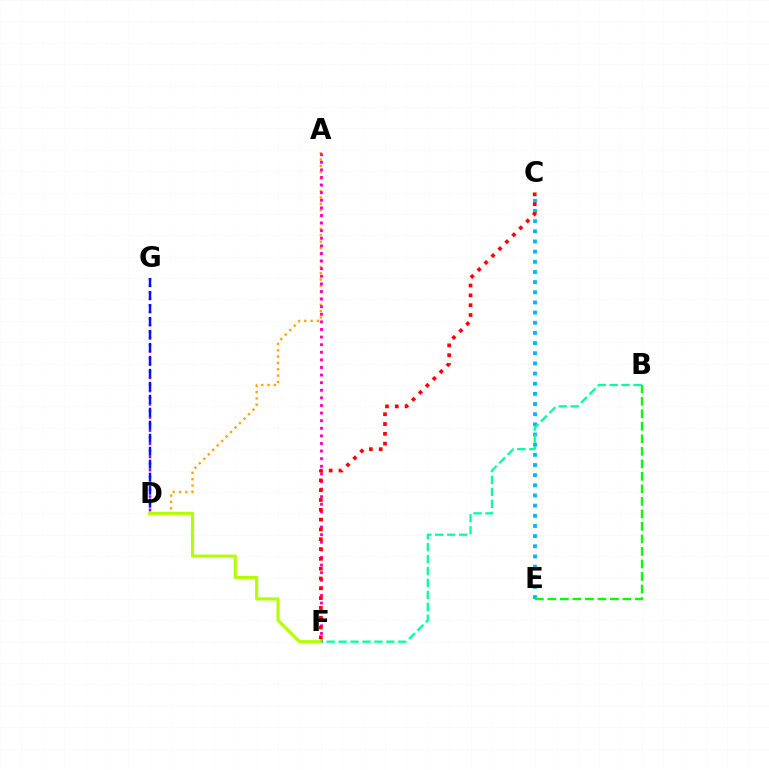{('A', 'D'): [{'color': '#ffa500', 'line_style': 'dotted', 'thickness': 1.72}], ('D', 'G'): [{'color': '#9b00ff', 'line_style': 'dotted', 'thickness': 1.79}, {'color': '#0010ff', 'line_style': 'dashed', 'thickness': 1.76}], ('C', 'E'): [{'color': '#00b5ff', 'line_style': 'dotted', 'thickness': 2.76}], ('A', 'F'): [{'color': '#ff00bd', 'line_style': 'dotted', 'thickness': 2.06}], ('D', 'F'): [{'color': '#b3ff00', 'line_style': 'solid', 'thickness': 2.26}], ('B', 'F'): [{'color': '#00ff9d', 'line_style': 'dashed', 'thickness': 1.62}], ('B', 'E'): [{'color': '#08ff00', 'line_style': 'dashed', 'thickness': 1.7}], ('C', 'F'): [{'color': '#ff0000', 'line_style': 'dotted', 'thickness': 2.67}]}